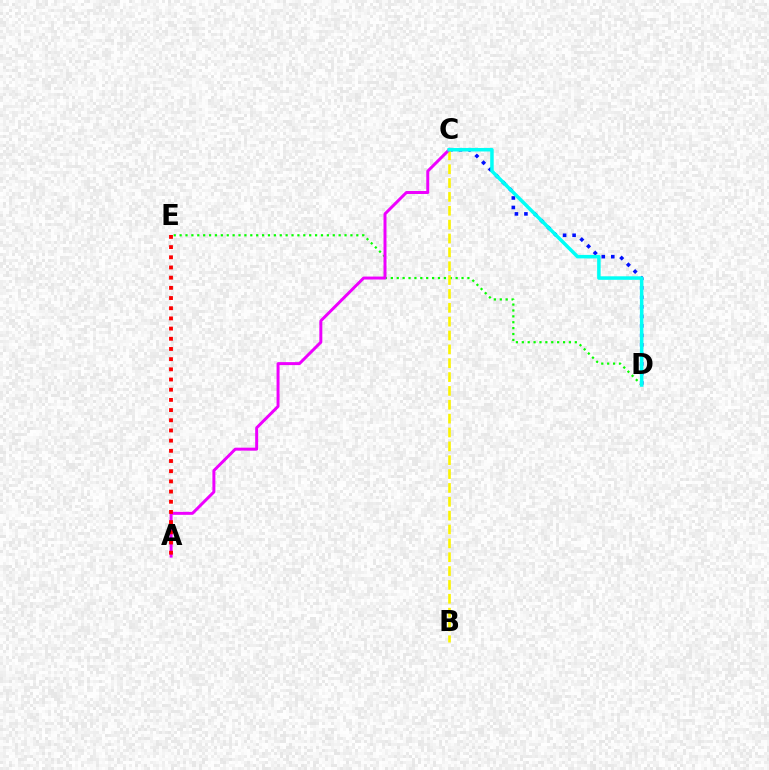{('D', 'E'): [{'color': '#08ff00', 'line_style': 'dotted', 'thickness': 1.6}], ('C', 'D'): [{'color': '#0010ff', 'line_style': 'dotted', 'thickness': 2.58}, {'color': '#00fff6', 'line_style': 'solid', 'thickness': 2.53}], ('B', 'C'): [{'color': '#fcf500', 'line_style': 'dashed', 'thickness': 1.88}], ('A', 'C'): [{'color': '#ee00ff', 'line_style': 'solid', 'thickness': 2.14}], ('A', 'E'): [{'color': '#ff0000', 'line_style': 'dotted', 'thickness': 2.77}]}